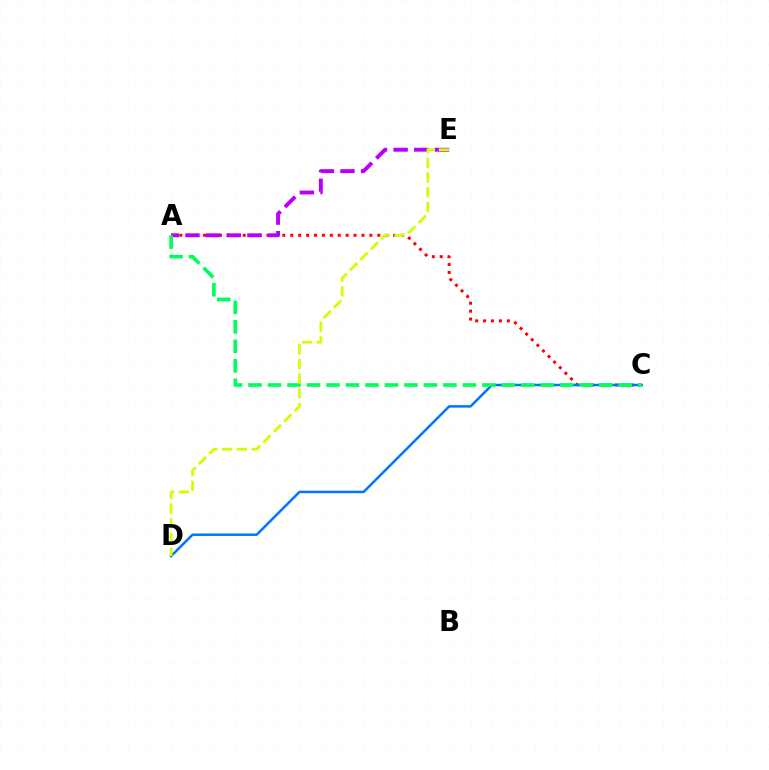{('A', 'C'): [{'color': '#ff0000', 'line_style': 'dotted', 'thickness': 2.15}, {'color': '#00ff5c', 'line_style': 'dashed', 'thickness': 2.65}], ('C', 'D'): [{'color': '#0074ff', 'line_style': 'solid', 'thickness': 1.79}], ('A', 'E'): [{'color': '#b900ff', 'line_style': 'dashed', 'thickness': 2.81}], ('D', 'E'): [{'color': '#d1ff00', 'line_style': 'dashed', 'thickness': 2.0}]}